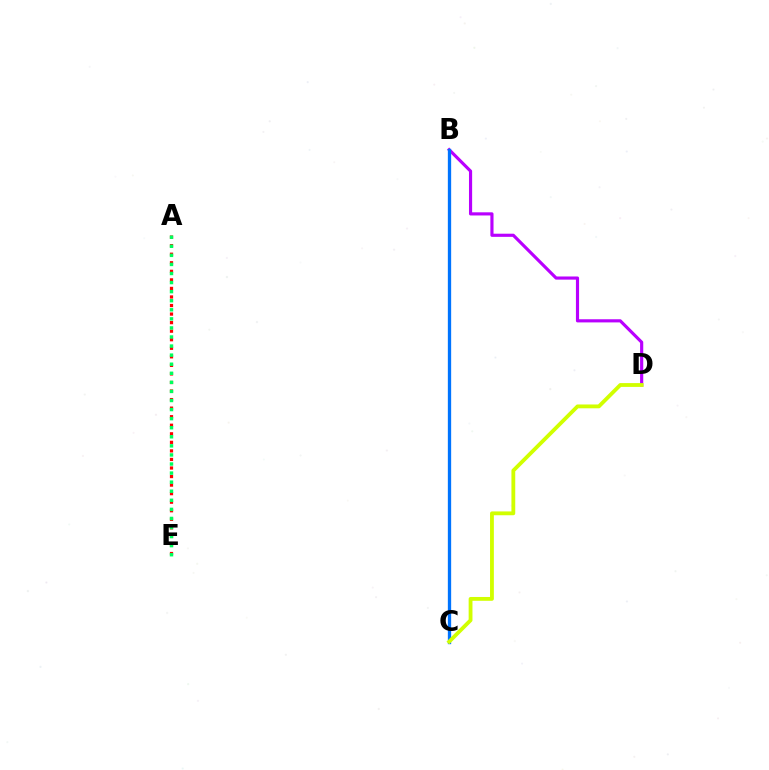{('A', 'E'): [{'color': '#ff0000', 'line_style': 'dotted', 'thickness': 2.32}, {'color': '#00ff5c', 'line_style': 'dotted', 'thickness': 2.46}], ('B', 'D'): [{'color': '#b900ff', 'line_style': 'solid', 'thickness': 2.27}], ('B', 'C'): [{'color': '#0074ff', 'line_style': 'solid', 'thickness': 2.39}], ('C', 'D'): [{'color': '#d1ff00', 'line_style': 'solid', 'thickness': 2.75}]}